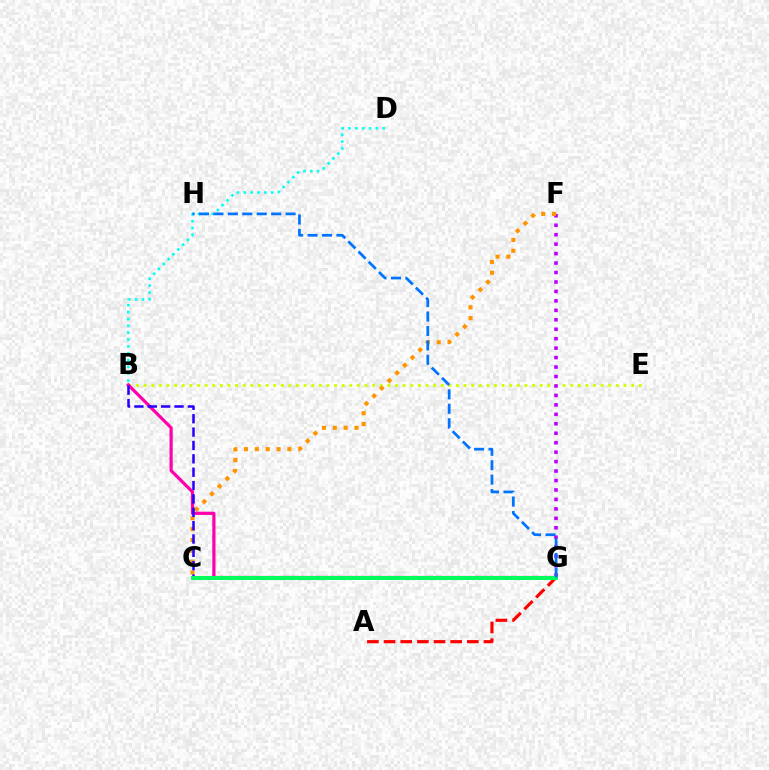{('A', 'G'): [{'color': '#ff0000', 'line_style': 'dashed', 'thickness': 2.26}], ('B', 'E'): [{'color': '#d1ff00', 'line_style': 'dotted', 'thickness': 2.07}], ('C', 'G'): [{'color': '#3dff00', 'line_style': 'dotted', 'thickness': 1.73}, {'color': '#00ff5c', 'line_style': 'solid', 'thickness': 2.87}], ('F', 'G'): [{'color': '#b900ff', 'line_style': 'dotted', 'thickness': 2.57}], ('C', 'F'): [{'color': '#ff9400', 'line_style': 'dotted', 'thickness': 2.95}], ('B', 'D'): [{'color': '#00fff6', 'line_style': 'dotted', 'thickness': 1.86}], ('B', 'G'): [{'color': '#ff00ac', 'line_style': 'solid', 'thickness': 2.31}], ('B', 'C'): [{'color': '#2500ff', 'line_style': 'dashed', 'thickness': 1.82}], ('G', 'H'): [{'color': '#0074ff', 'line_style': 'dashed', 'thickness': 1.96}]}